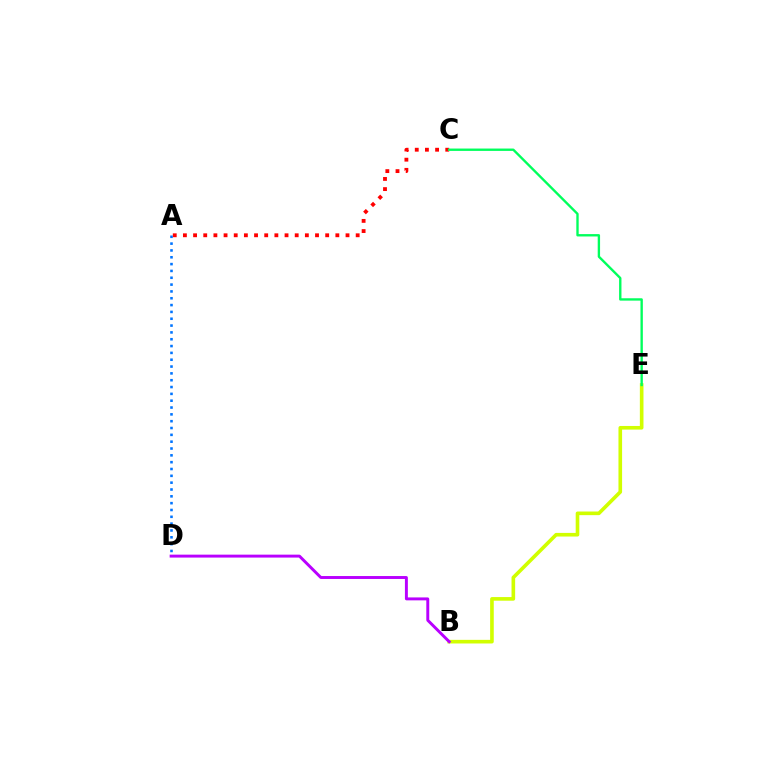{('B', 'E'): [{'color': '#d1ff00', 'line_style': 'solid', 'thickness': 2.61}], ('A', 'C'): [{'color': '#ff0000', 'line_style': 'dotted', 'thickness': 2.76}], ('C', 'E'): [{'color': '#00ff5c', 'line_style': 'solid', 'thickness': 1.7}], ('A', 'D'): [{'color': '#0074ff', 'line_style': 'dotted', 'thickness': 1.86}], ('B', 'D'): [{'color': '#b900ff', 'line_style': 'solid', 'thickness': 2.11}]}